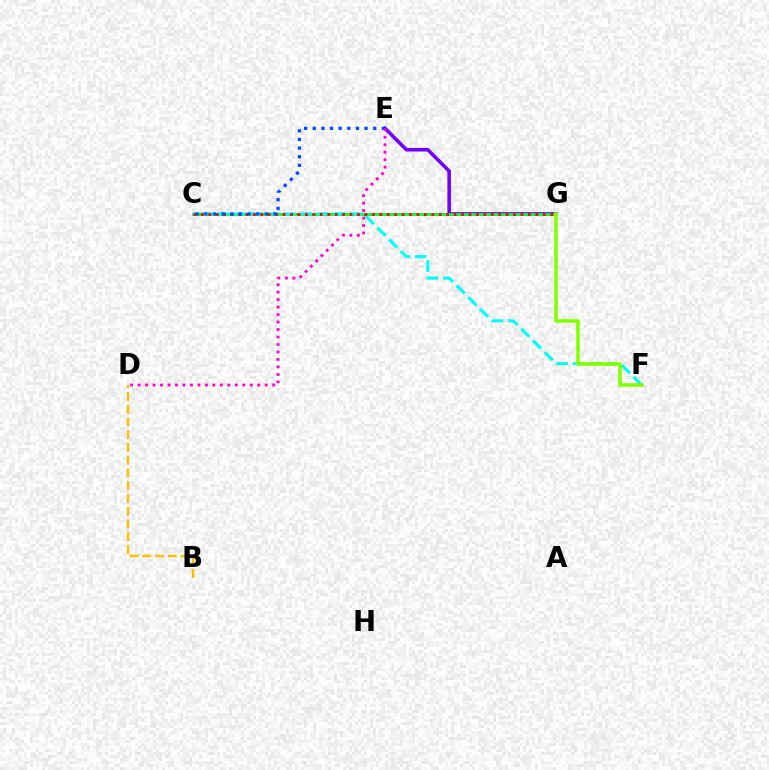{('E', 'G'): [{'color': '#7200ff', 'line_style': 'solid', 'thickness': 2.57}], ('C', 'G'): [{'color': '#00ff39', 'line_style': 'solid', 'thickness': 2.09}, {'color': '#ff0000', 'line_style': 'dotted', 'thickness': 2.02}], ('C', 'F'): [{'color': '#00fff6', 'line_style': 'dashed', 'thickness': 2.24}], ('B', 'D'): [{'color': '#ffbd00', 'line_style': 'dashed', 'thickness': 1.73}], ('C', 'E'): [{'color': '#004bff', 'line_style': 'dotted', 'thickness': 2.35}], ('F', 'G'): [{'color': '#84ff00', 'line_style': 'solid', 'thickness': 2.54}], ('D', 'E'): [{'color': '#ff00cf', 'line_style': 'dotted', 'thickness': 2.03}]}